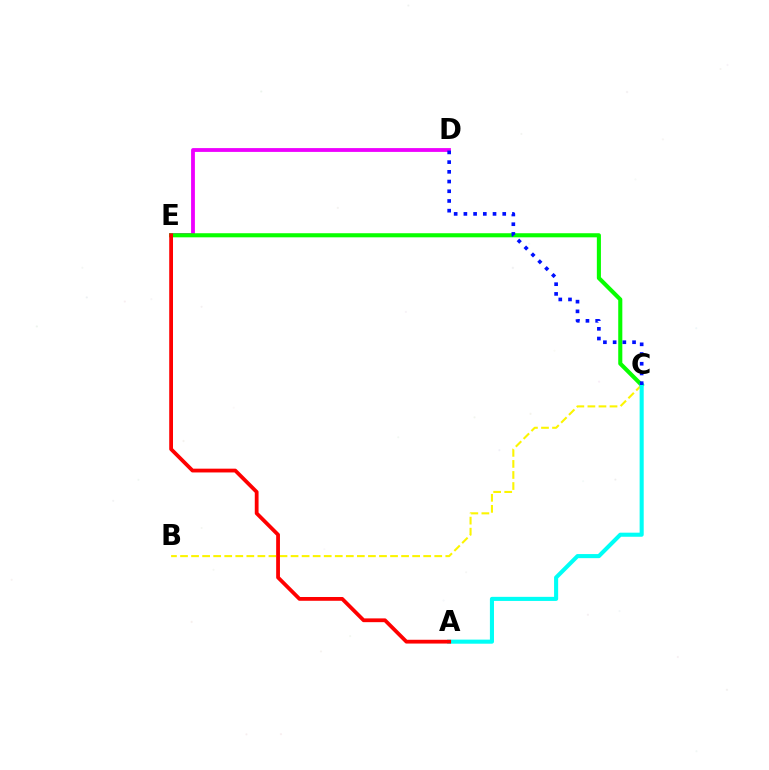{('B', 'C'): [{'color': '#fcf500', 'line_style': 'dashed', 'thickness': 1.5}], ('D', 'E'): [{'color': '#ee00ff', 'line_style': 'solid', 'thickness': 2.75}], ('C', 'E'): [{'color': '#08ff00', 'line_style': 'solid', 'thickness': 2.95}], ('A', 'C'): [{'color': '#00fff6', 'line_style': 'solid', 'thickness': 2.94}], ('C', 'D'): [{'color': '#0010ff', 'line_style': 'dotted', 'thickness': 2.64}], ('A', 'E'): [{'color': '#ff0000', 'line_style': 'solid', 'thickness': 2.72}]}